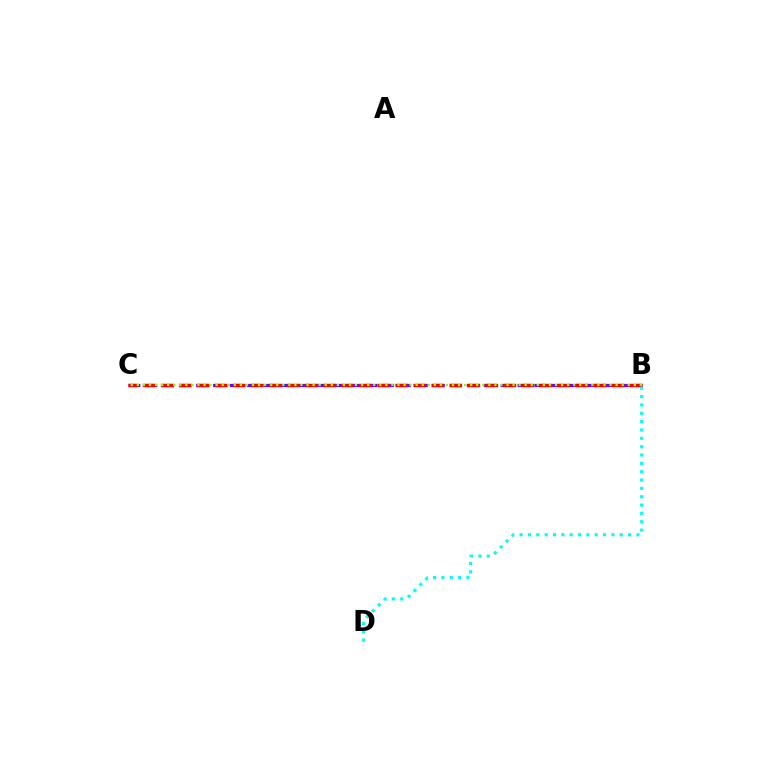{('B', 'C'): [{'color': '#7200ff', 'line_style': 'dashed', 'thickness': 2.3}, {'color': '#ff0000', 'line_style': 'dashed', 'thickness': 2.45}, {'color': '#84ff00', 'line_style': 'dotted', 'thickness': 1.65}], ('B', 'D'): [{'color': '#00fff6', 'line_style': 'dotted', 'thickness': 2.27}]}